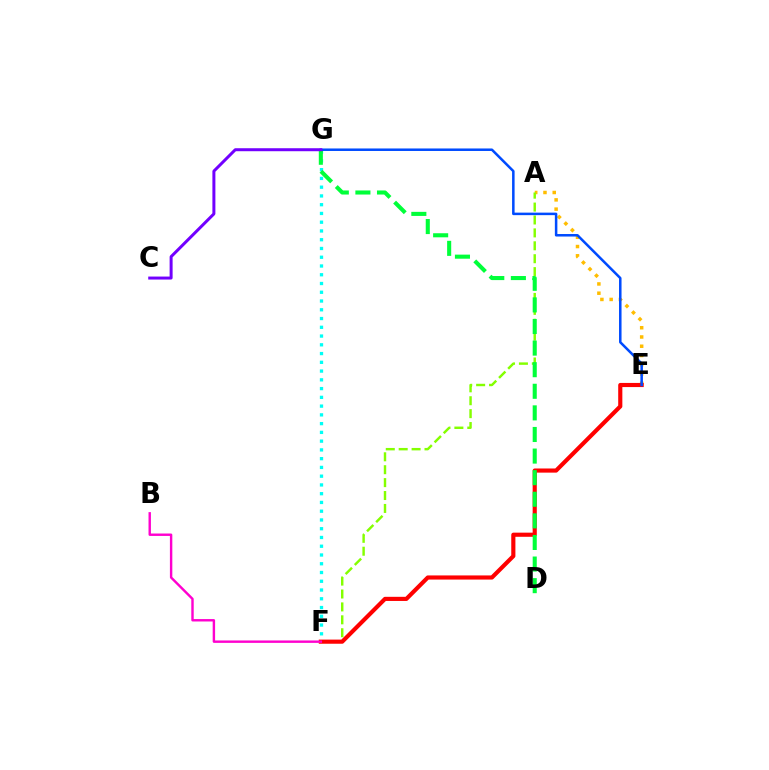{('A', 'E'): [{'color': '#ffbd00', 'line_style': 'dotted', 'thickness': 2.51}], ('A', 'F'): [{'color': '#84ff00', 'line_style': 'dashed', 'thickness': 1.75}], ('F', 'G'): [{'color': '#00fff6', 'line_style': 'dotted', 'thickness': 2.38}], ('E', 'F'): [{'color': '#ff0000', 'line_style': 'solid', 'thickness': 2.98}], ('B', 'F'): [{'color': '#ff00cf', 'line_style': 'solid', 'thickness': 1.74}], ('D', 'G'): [{'color': '#00ff39', 'line_style': 'dashed', 'thickness': 2.93}], ('E', 'G'): [{'color': '#004bff', 'line_style': 'solid', 'thickness': 1.81}], ('C', 'G'): [{'color': '#7200ff', 'line_style': 'solid', 'thickness': 2.15}]}